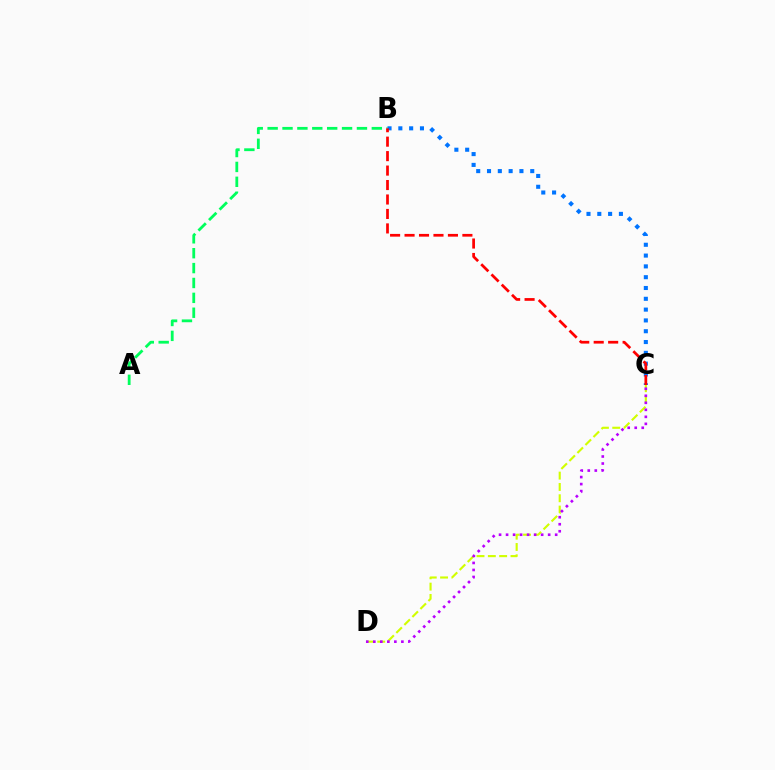{('A', 'B'): [{'color': '#00ff5c', 'line_style': 'dashed', 'thickness': 2.02}], ('B', 'C'): [{'color': '#0074ff', 'line_style': 'dotted', 'thickness': 2.94}, {'color': '#ff0000', 'line_style': 'dashed', 'thickness': 1.96}], ('C', 'D'): [{'color': '#d1ff00', 'line_style': 'dashed', 'thickness': 1.54}, {'color': '#b900ff', 'line_style': 'dotted', 'thickness': 1.91}]}